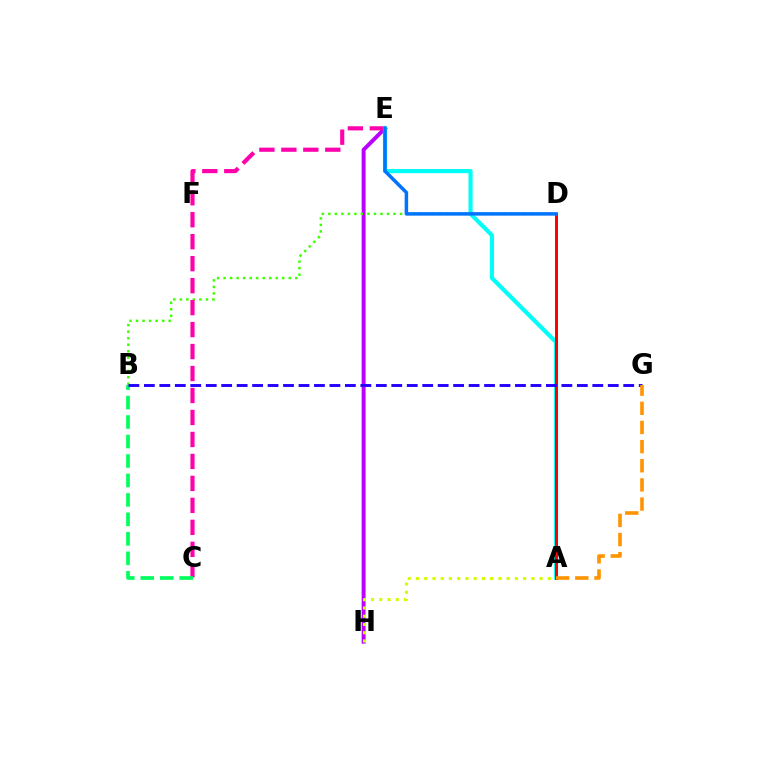{('E', 'H'): [{'color': '#b900ff', 'line_style': 'solid', 'thickness': 2.83}], ('B', 'D'): [{'color': '#3dff00', 'line_style': 'dotted', 'thickness': 1.77}], ('C', 'E'): [{'color': '#ff00ac', 'line_style': 'dashed', 'thickness': 2.99}], ('A', 'H'): [{'color': '#d1ff00', 'line_style': 'dotted', 'thickness': 2.24}], ('A', 'E'): [{'color': '#00fff6', 'line_style': 'solid', 'thickness': 3.0}], ('A', 'D'): [{'color': '#ff0000', 'line_style': 'solid', 'thickness': 2.14}], ('B', 'C'): [{'color': '#00ff5c', 'line_style': 'dashed', 'thickness': 2.65}], ('D', 'E'): [{'color': '#0074ff', 'line_style': 'solid', 'thickness': 2.52}], ('B', 'G'): [{'color': '#2500ff', 'line_style': 'dashed', 'thickness': 2.1}], ('A', 'G'): [{'color': '#ff9400', 'line_style': 'dashed', 'thickness': 2.6}]}